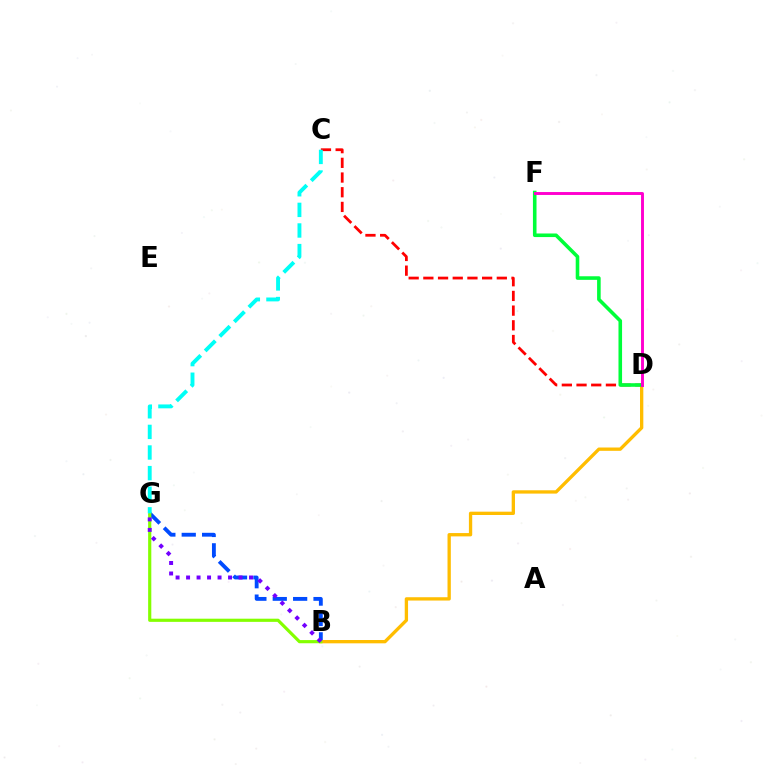{('C', 'D'): [{'color': '#ff0000', 'line_style': 'dashed', 'thickness': 2.0}], ('B', 'G'): [{'color': '#004bff', 'line_style': 'dashed', 'thickness': 2.77}, {'color': '#84ff00', 'line_style': 'solid', 'thickness': 2.28}, {'color': '#7200ff', 'line_style': 'dotted', 'thickness': 2.85}], ('B', 'D'): [{'color': '#ffbd00', 'line_style': 'solid', 'thickness': 2.39}], ('C', 'G'): [{'color': '#00fff6', 'line_style': 'dashed', 'thickness': 2.8}], ('D', 'F'): [{'color': '#00ff39', 'line_style': 'solid', 'thickness': 2.58}, {'color': '#ff00cf', 'line_style': 'solid', 'thickness': 2.1}]}